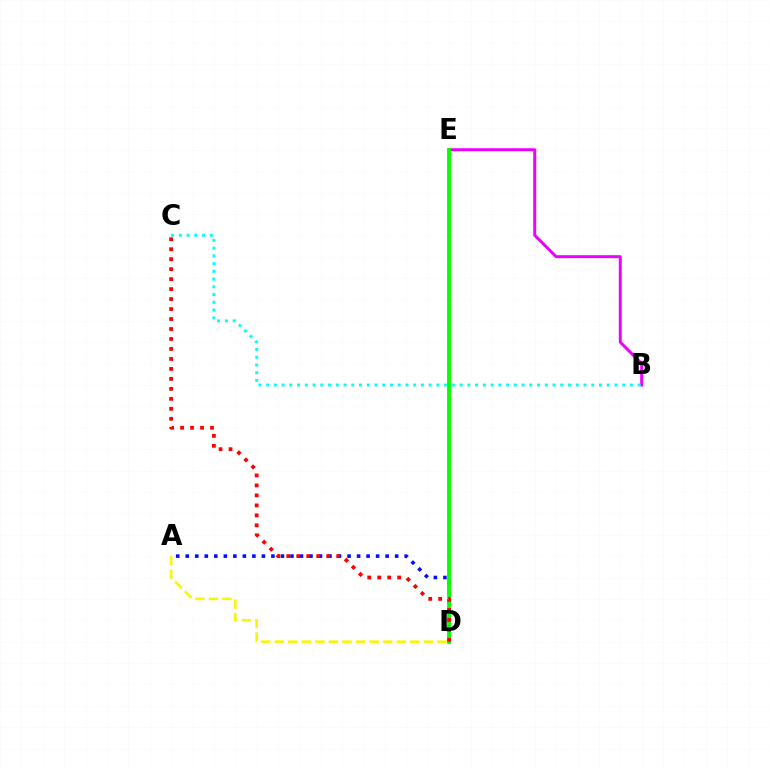{('B', 'E'): [{'color': '#ee00ff', 'line_style': 'solid', 'thickness': 2.14}], ('A', 'D'): [{'color': '#0010ff', 'line_style': 'dotted', 'thickness': 2.59}, {'color': '#fcf500', 'line_style': 'dashed', 'thickness': 1.84}], ('D', 'E'): [{'color': '#08ff00', 'line_style': 'solid', 'thickness': 2.79}], ('C', 'D'): [{'color': '#ff0000', 'line_style': 'dotted', 'thickness': 2.71}], ('B', 'C'): [{'color': '#00fff6', 'line_style': 'dotted', 'thickness': 2.1}]}